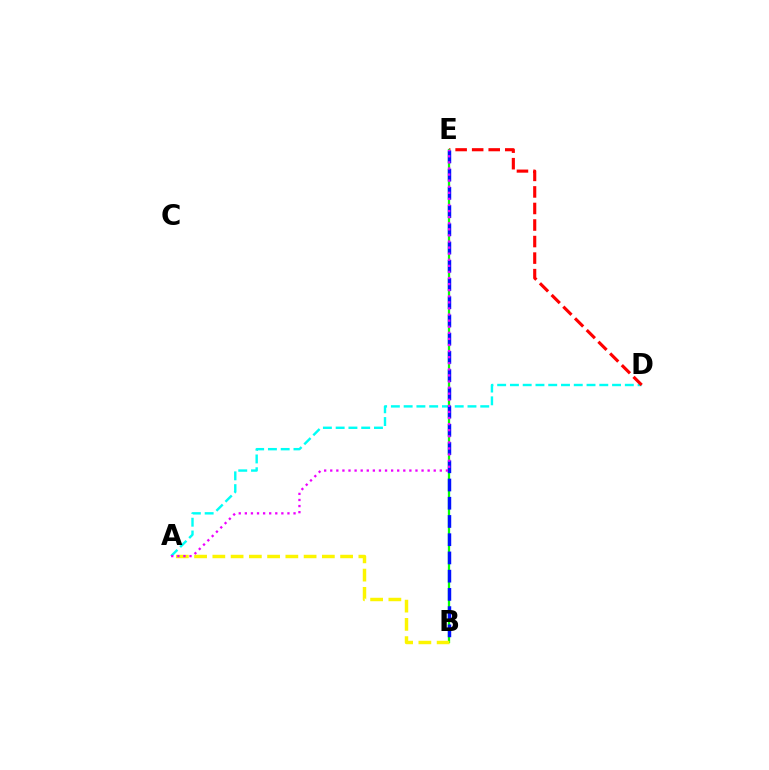{('A', 'D'): [{'color': '#00fff6', 'line_style': 'dashed', 'thickness': 1.73}], ('D', 'E'): [{'color': '#ff0000', 'line_style': 'dashed', 'thickness': 2.25}], ('B', 'E'): [{'color': '#08ff00', 'line_style': 'solid', 'thickness': 1.64}, {'color': '#0010ff', 'line_style': 'dashed', 'thickness': 2.48}], ('A', 'B'): [{'color': '#fcf500', 'line_style': 'dashed', 'thickness': 2.48}], ('A', 'E'): [{'color': '#ee00ff', 'line_style': 'dotted', 'thickness': 1.65}]}